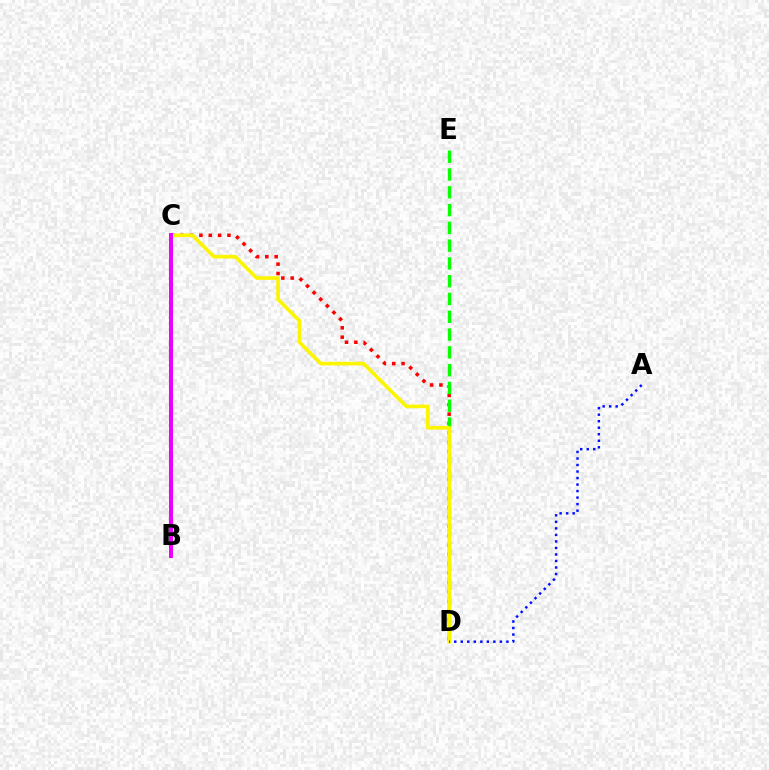{('C', 'D'): [{'color': '#ff0000', 'line_style': 'dotted', 'thickness': 2.54}, {'color': '#fcf500', 'line_style': 'solid', 'thickness': 2.61}], ('D', 'E'): [{'color': '#08ff00', 'line_style': 'dashed', 'thickness': 2.42}], ('B', 'C'): [{'color': '#00fff6', 'line_style': 'dashed', 'thickness': 1.62}, {'color': '#ee00ff', 'line_style': 'solid', 'thickness': 2.91}], ('A', 'D'): [{'color': '#0010ff', 'line_style': 'dotted', 'thickness': 1.77}]}